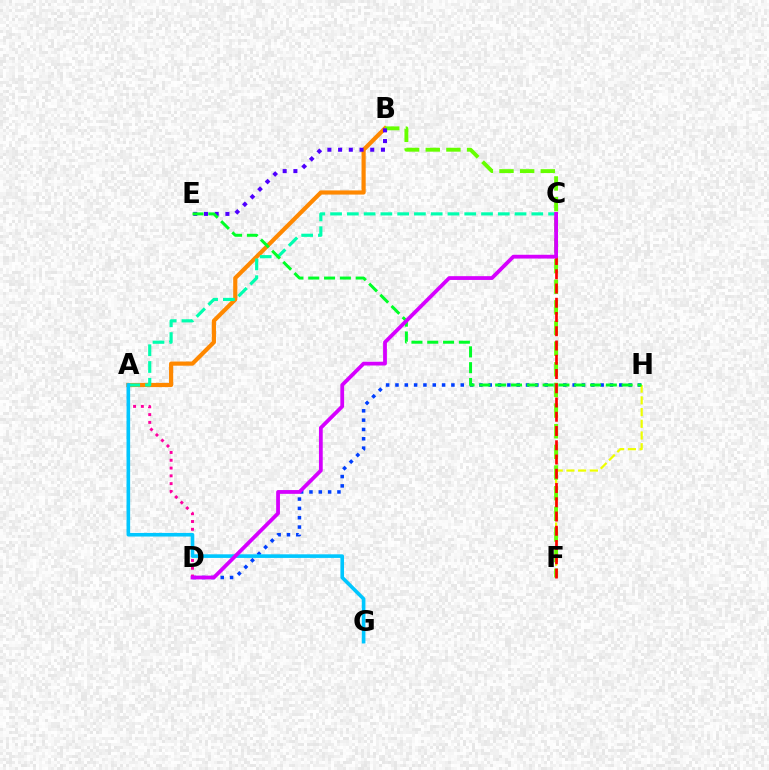{('D', 'H'): [{'color': '#003fff', 'line_style': 'dotted', 'thickness': 2.53}], ('A', 'B'): [{'color': '#ff8800', 'line_style': 'solid', 'thickness': 3.0}], ('A', 'D'): [{'color': '#ff00a0', 'line_style': 'dotted', 'thickness': 2.12}], ('A', 'C'): [{'color': '#00ffaf', 'line_style': 'dashed', 'thickness': 2.28}], ('F', 'H'): [{'color': '#eeff00', 'line_style': 'dashed', 'thickness': 1.59}], ('B', 'F'): [{'color': '#66ff00', 'line_style': 'dashed', 'thickness': 2.81}], ('C', 'F'): [{'color': '#ff0000', 'line_style': 'dashed', 'thickness': 1.94}], ('A', 'G'): [{'color': '#00c7ff', 'line_style': 'solid', 'thickness': 2.6}], ('B', 'E'): [{'color': '#4f00ff', 'line_style': 'dotted', 'thickness': 2.91}], ('E', 'H'): [{'color': '#00ff27', 'line_style': 'dashed', 'thickness': 2.15}], ('C', 'D'): [{'color': '#d600ff', 'line_style': 'solid', 'thickness': 2.72}]}